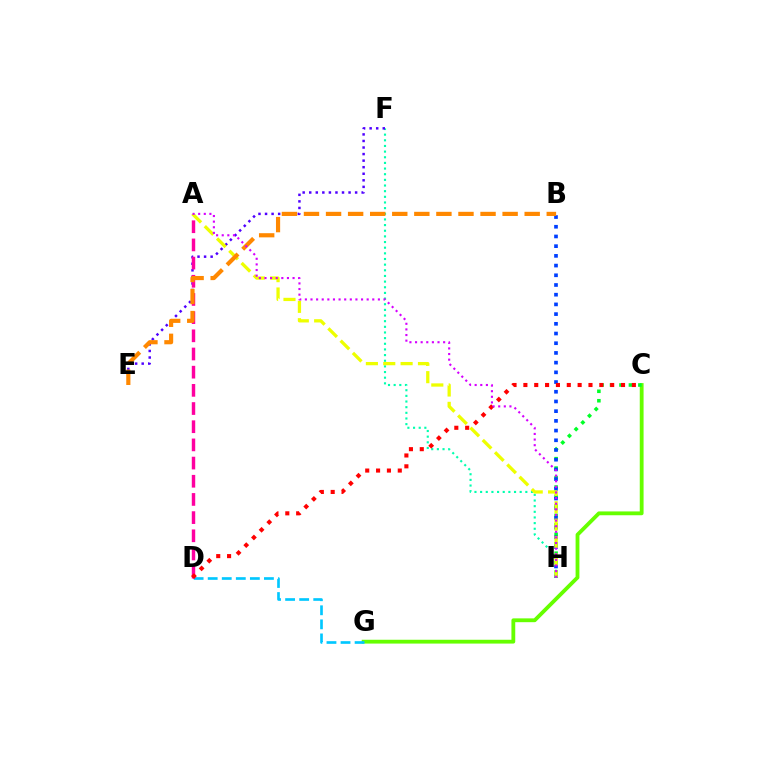{('C', 'G'): [{'color': '#66ff00', 'line_style': 'solid', 'thickness': 2.75}], ('C', 'H'): [{'color': '#00ff27', 'line_style': 'dotted', 'thickness': 2.57}], ('F', 'H'): [{'color': '#00ffaf', 'line_style': 'dotted', 'thickness': 1.54}], ('E', 'F'): [{'color': '#4f00ff', 'line_style': 'dotted', 'thickness': 1.78}], ('D', 'G'): [{'color': '#00c7ff', 'line_style': 'dashed', 'thickness': 1.91}], ('B', 'H'): [{'color': '#003fff', 'line_style': 'dotted', 'thickness': 2.64}], ('A', 'D'): [{'color': '#ff00a0', 'line_style': 'dashed', 'thickness': 2.47}], ('C', 'D'): [{'color': '#ff0000', 'line_style': 'dotted', 'thickness': 2.95}], ('A', 'H'): [{'color': '#eeff00', 'line_style': 'dashed', 'thickness': 2.36}, {'color': '#d600ff', 'line_style': 'dotted', 'thickness': 1.53}], ('B', 'E'): [{'color': '#ff8800', 'line_style': 'dashed', 'thickness': 3.0}]}